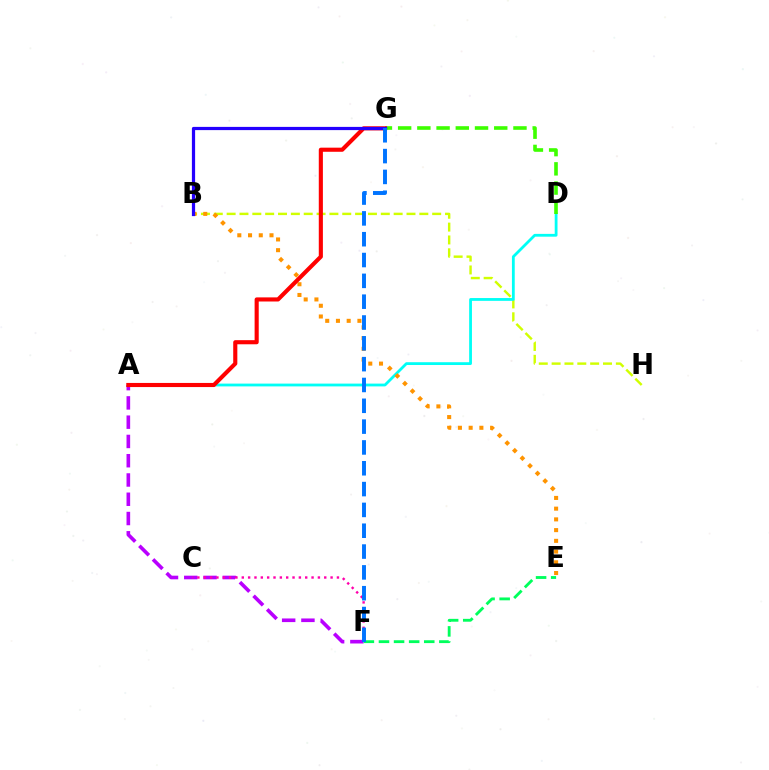{('A', 'F'): [{'color': '#b900ff', 'line_style': 'dashed', 'thickness': 2.62}], ('E', 'F'): [{'color': '#00ff5c', 'line_style': 'dashed', 'thickness': 2.05}], ('C', 'F'): [{'color': '#ff00ac', 'line_style': 'dotted', 'thickness': 1.72}], ('B', 'H'): [{'color': '#d1ff00', 'line_style': 'dashed', 'thickness': 1.75}], ('A', 'D'): [{'color': '#00fff6', 'line_style': 'solid', 'thickness': 2.01}], ('D', 'G'): [{'color': '#3dff00', 'line_style': 'dashed', 'thickness': 2.61}], ('B', 'E'): [{'color': '#ff9400', 'line_style': 'dotted', 'thickness': 2.92}], ('A', 'G'): [{'color': '#ff0000', 'line_style': 'solid', 'thickness': 2.96}], ('B', 'G'): [{'color': '#2500ff', 'line_style': 'solid', 'thickness': 2.32}], ('F', 'G'): [{'color': '#0074ff', 'line_style': 'dashed', 'thickness': 2.83}]}